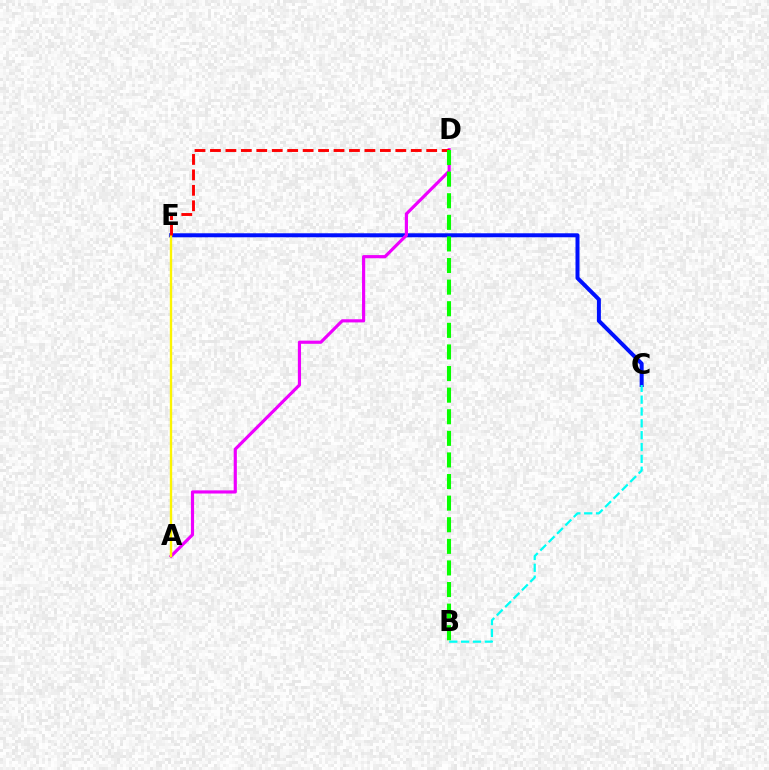{('C', 'E'): [{'color': '#0010ff', 'line_style': 'solid', 'thickness': 2.87}], ('A', 'D'): [{'color': '#ee00ff', 'line_style': 'solid', 'thickness': 2.28}], ('A', 'E'): [{'color': '#fcf500', 'line_style': 'solid', 'thickness': 1.7}], ('D', 'E'): [{'color': '#ff0000', 'line_style': 'dashed', 'thickness': 2.1}], ('B', 'C'): [{'color': '#00fff6', 'line_style': 'dashed', 'thickness': 1.61}], ('B', 'D'): [{'color': '#08ff00', 'line_style': 'dashed', 'thickness': 2.93}]}